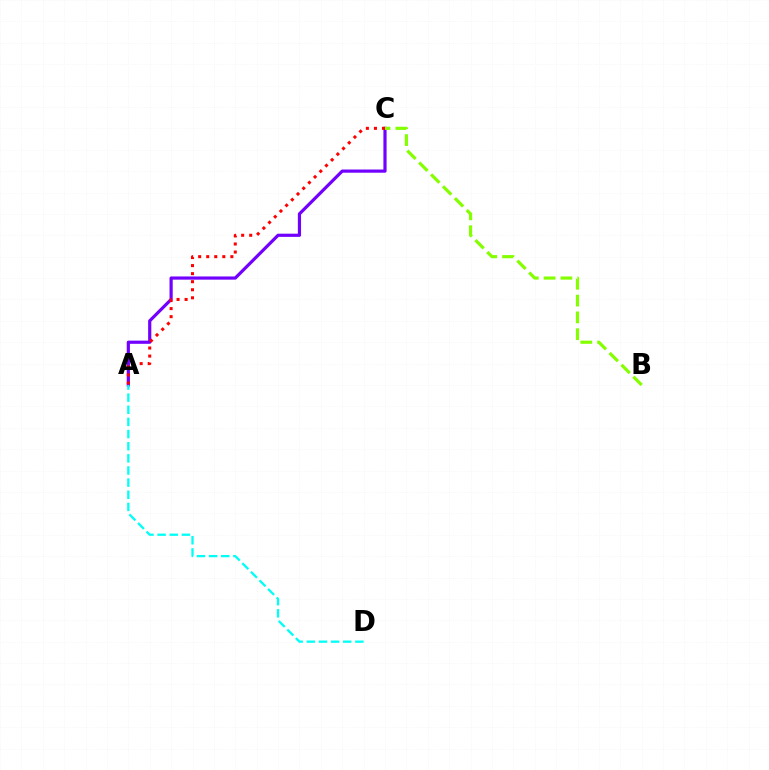{('A', 'C'): [{'color': '#7200ff', 'line_style': 'solid', 'thickness': 2.3}, {'color': '#ff0000', 'line_style': 'dotted', 'thickness': 2.19}], ('B', 'C'): [{'color': '#84ff00', 'line_style': 'dashed', 'thickness': 2.28}], ('A', 'D'): [{'color': '#00fff6', 'line_style': 'dashed', 'thickness': 1.65}]}